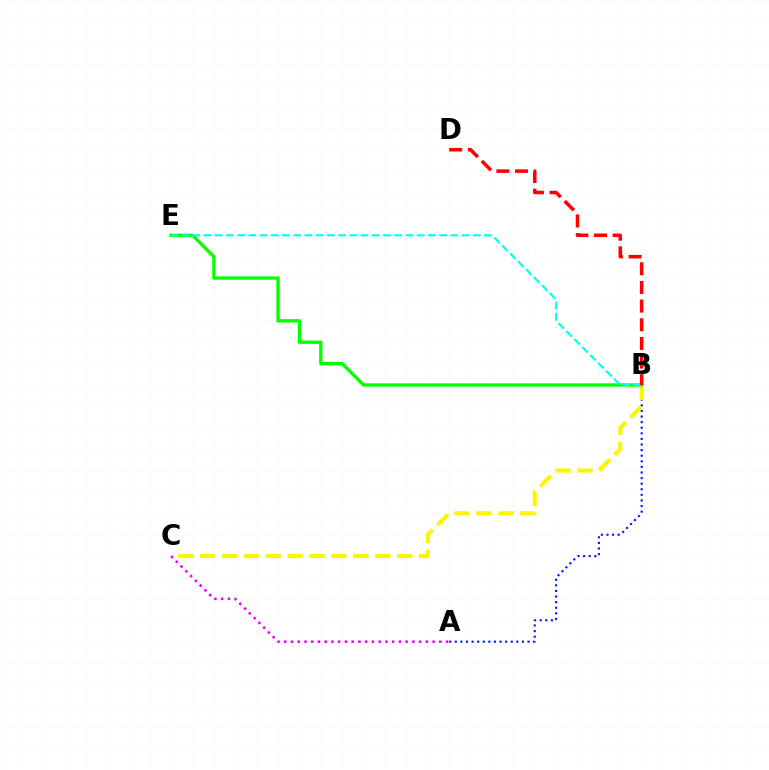{('A', 'B'): [{'color': '#0010ff', 'line_style': 'dotted', 'thickness': 1.52}], ('B', 'C'): [{'color': '#fcf500', 'line_style': 'dashed', 'thickness': 2.97}], ('B', 'E'): [{'color': '#08ff00', 'line_style': 'solid', 'thickness': 2.42}, {'color': '#00fff6', 'line_style': 'dashed', 'thickness': 1.52}], ('A', 'C'): [{'color': '#ee00ff', 'line_style': 'dotted', 'thickness': 1.83}], ('B', 'D'): [{'color': '#ff0000', 'line_style': 'dashed', 'thickness': 2.54}]}